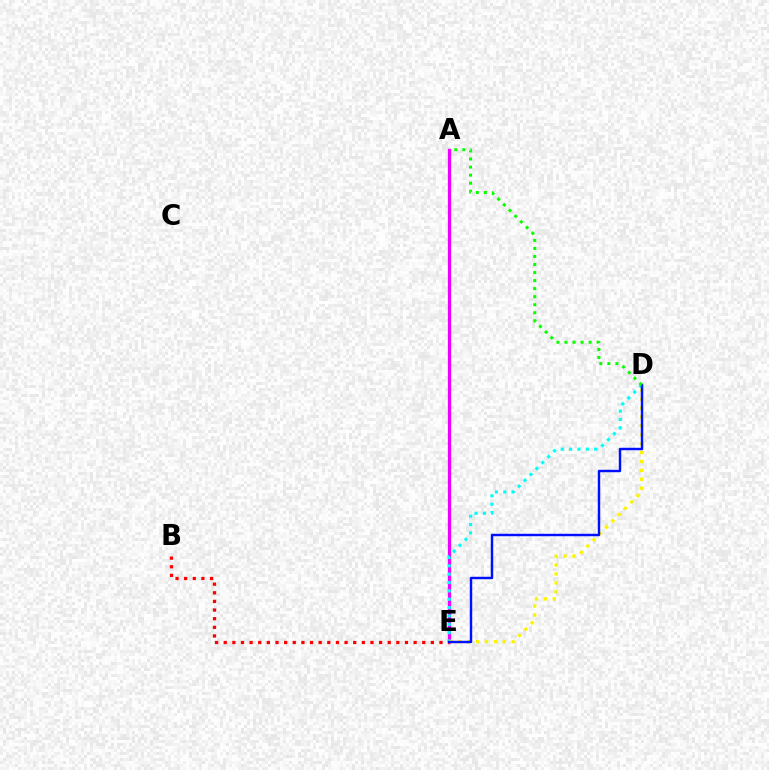{('A', 'E'): [{'color': '#ee00ff', 'line_style': 'solid', 'thickness': 2.36}], ('D', 'E'): [{'color': '#00fff6', 'line_style': 'dotted', 'thickness': 2.27}, {'color': '#fcf500', 'line_style': 'dotted', 'thickness': 2.42}, {'color': '#0010ff', 'line_style': 'solid', 'thickness': 1.75}], ('B', 'E'): [{'color': '#ff0000', 'line_style': 'dotted', 'thickness': 2.35}], ('A', 'D'): [{'color': '#08ff00', 'line_style': 'dotted', 'thickness': 2.18}]}